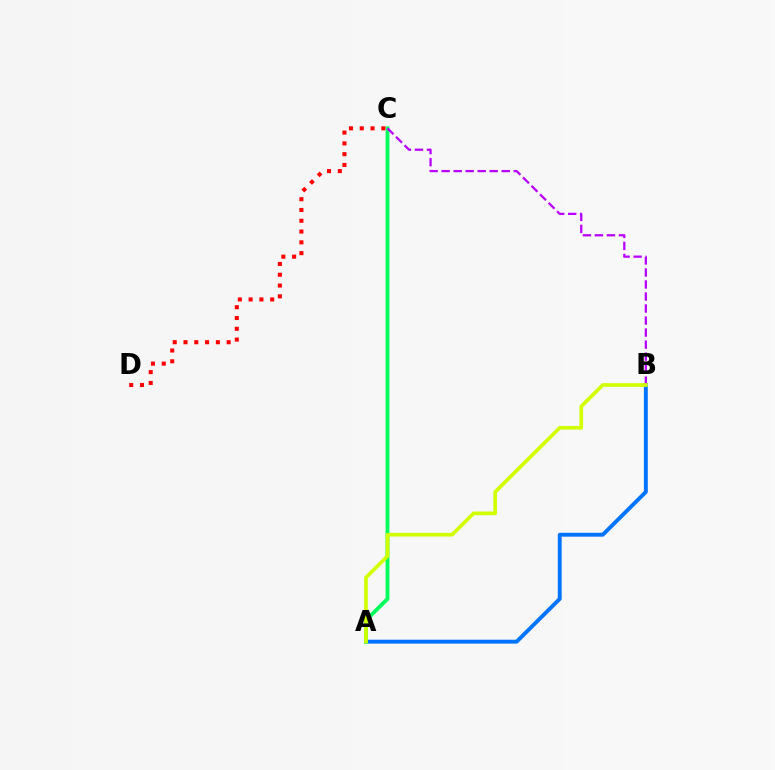{('A', 'B'): [{'color': '#0074ff', 'line_style': 'solid', 'thickness': 2.81}, {'color': '#d1ff00', 'line_style': 'solid', 'thickness': 2.64}], ('A', 'C'): [{'color': '#00ff5c', 'line_style': 'solid', 'thickness': 2.76}], ('B', 'C'): [{'color': '#b900ff', 'line_style': 'dashed', 'thickness': 1.63}], ('C', 'D'): [{'color': '#ff0000', 'line_style': 'dotted', 'thickness': 2.93}]}